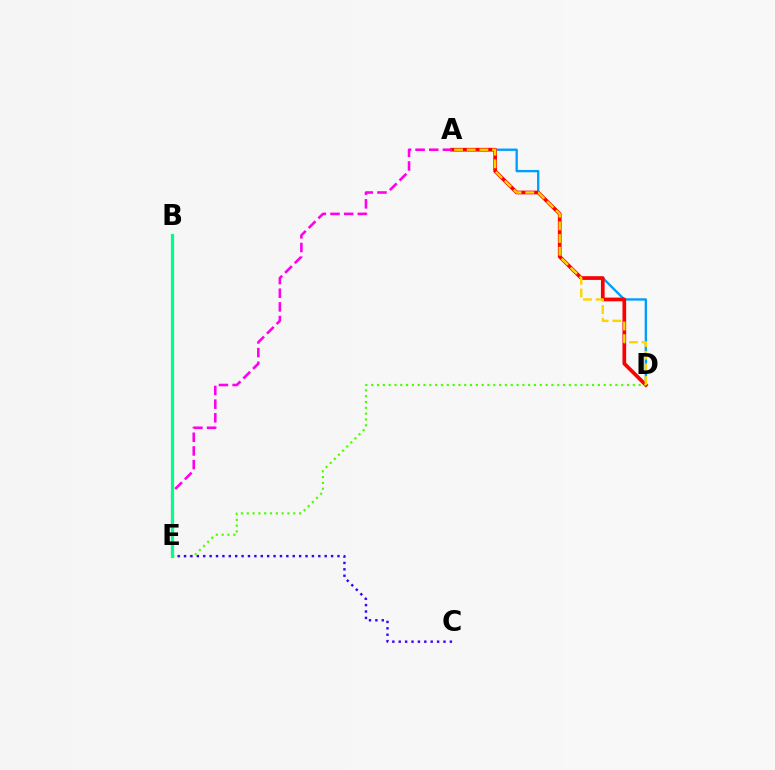{('A', 'D'): [{'color': '#009eff', 'line_style': 'solid', 'thickness': 1.69}, {'color': '#ff0000', 'line_style': 'solid', 'thickness': 2.67}, {'color': '#ffd500', 'line_style': 'dashed', 'thickness': 1.72}], ('D', 'E'): [{'color': '#4fff00', 'line_style': 'dotted', 'thickness': 1.58}], ('C', 'E'): [{'color': '#3700ff', 'line_style': 'dotted', 'thickness': 1.74}], ('A', 'E'): [{'color': '#ff00ed', 'line_style': 'dashed', 'thickness': 1.86}], ('B', 'E'): [{'color': '#00ff86', 'line_style': 'solid', 'thickness': 2.31}]}